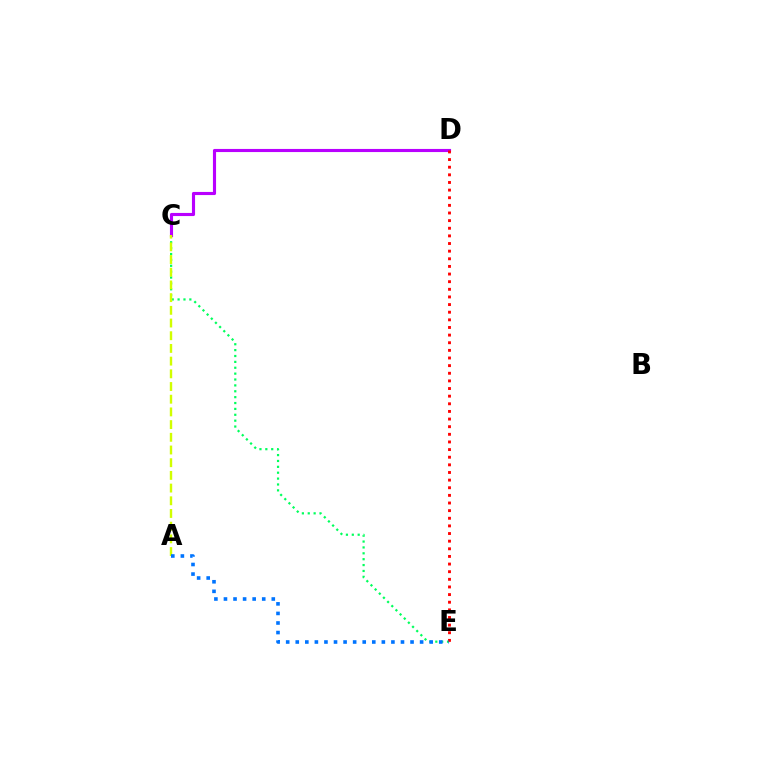{('C', 'E'): [{'color': '#00ff5c', 'line_style': 'dotted', 'thickness': 1.6}], ('C', 'D'): [{'color': '#b900ff', 'line_style': 'solid', 'thickness': 2.24}], ('D', 'E'): [{'color': '#ff0000', 'line_style': 'dotted', 'thickness': 2.07}], ('A', 'C'): [{'color': '#d1ff00', 'line_style': 'dashed', 'thickness': 1.72}], ('A', 'E'): [{'color': '#0074ff', 'line_style': 'dotted', 'thickness': 2.6}]}